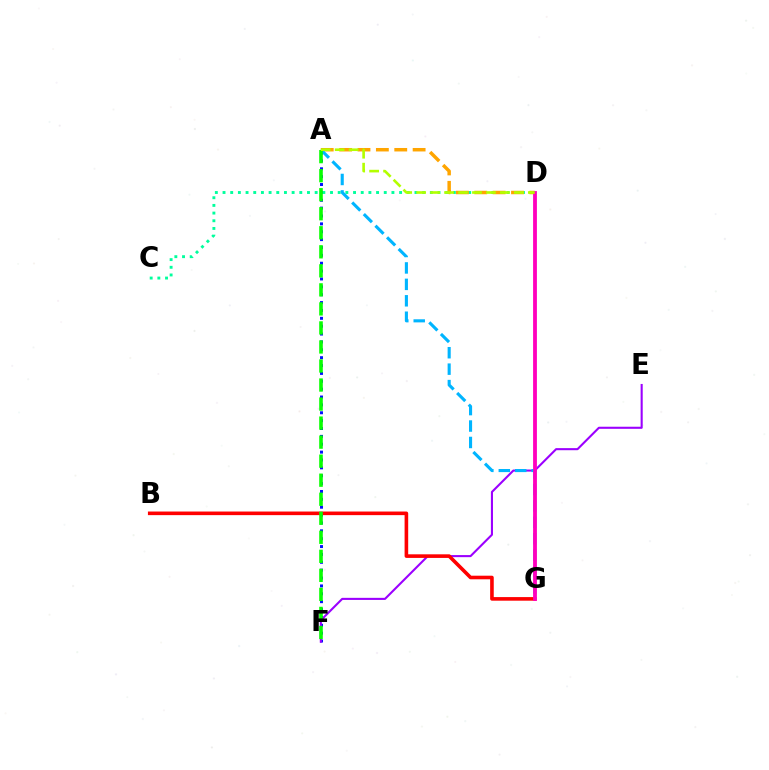{('A', 'F'): [{'color': '#0010ff', 'line_style': 'dotted', 'thickness': 2.14}, {'color': '#08ff00', 'line_style': 'dashed', 'thickness': 2.59}], ('C', 'D'): [{'color': '#00ff9d', 'line_style': 'dotted', 'thickness': 2.09}], ('A', 'D'): [{'color': '#ffa500', 'line_style': 'dashed', 'thickness': 2.5}, {'color': '#b3ff00', 'line_style': 'dashed', 'thickness': 1.9}], ('E', 'F'): [{'color': '#9b00ff', 'line_style': 'solid', 'thickness': 1.5}], ('A', 'G'): [{'color': '#00b5ff', 'line_style': 'dashed', 'thickness': 2.23}], ('B', 'G'): [{'color': '#ff0000', 'line_style': 'solid', 'thickness': 2.59}], ('D', 'G'): [{'color': '#ff00bd', 'line_style': 'solid', 'thickness': 2.75}]}